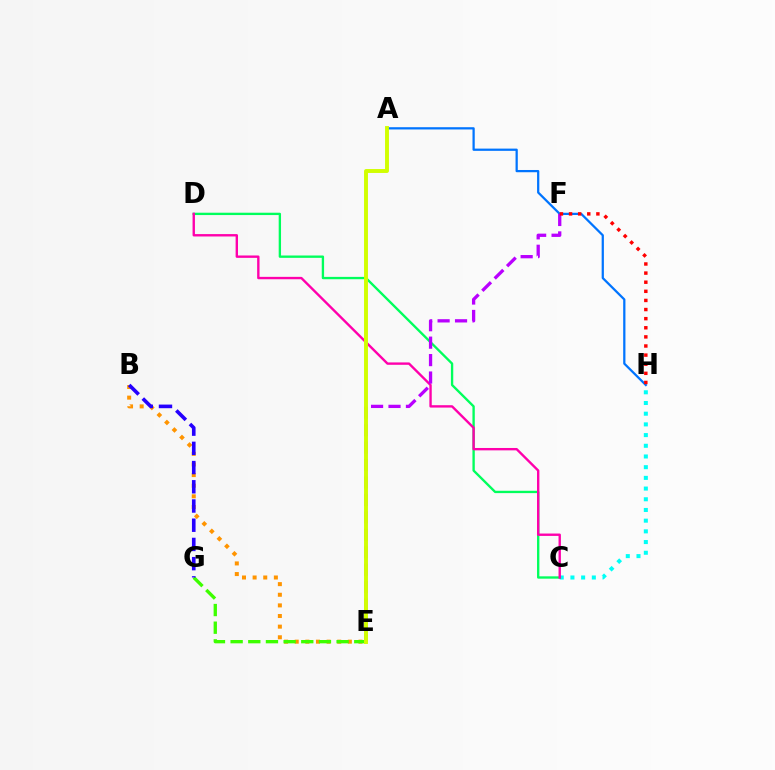{('B', 'E'): [{'color': '#ff9400', 'line_style': 'dotted', 'thickness': 2.89}], ('E', 'G'): [{'color': '#3dff00', 'line_style': 'dashed', 'thickness': 2.4}], ('A', 'H'): [{'color': '#0074ff', 'line_style': 'solid', 'thickness': 1.62}], ('C', 'H'): [{'color': '#00fff6', 'line_style': 'dotted', 'thickness': 2.91}], ('C', 'D'): [{'color': '#00ff5c', 'line_style': 'solid', 'thickness': 1.69}, {'color': '#ff00ac', 'line_style': 'solid', 'thickness': 1.71}], ('E', 'F'): [{'color': '#b900ff', 'line_style': 'dashed', 'thickness': 2.37}], ('B', 'G'): [{'color': '#2500ff', 'line_style': 'dashed', 'thickness': 2.61}], ('A', 'E'): [{'color': '#d1ff00', 'line_style': 'solid', 'thickness': 2.81}], ('F', 'H'): [{'color': '#ff0000', 'line_style': 'dotted', 'thickness': 2.48}]}